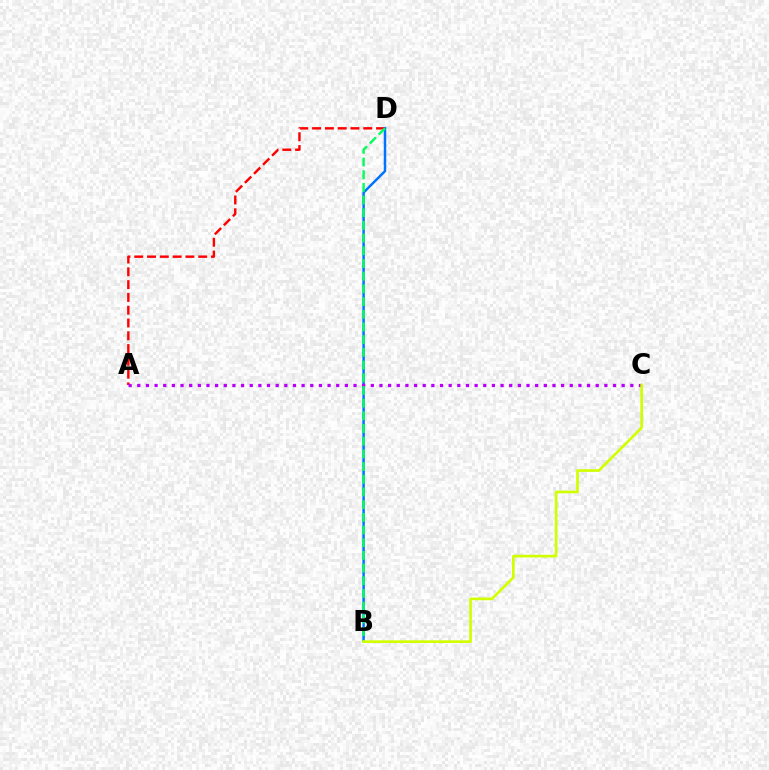{('A', 'D'): [{'color': '#ff0000', 'line_style': 'dashed', 'thickness': 1.74}], ('B', 'D'): [{'color': '#0074ff', 'line_style': 'solid', 'thickness': 1.79}, {'color': '#00ff5c', 'line_style': 'dashed', 'thickness': 1.72}], ('A', 'C'): [{'color': '#b900ff', 'line_style': 'dotted', 'thickness': 2.35}], ('B', 'C'): [{'color': '#d1ff00', 'line_style': 'solid', 'thickness': 1.93}]}